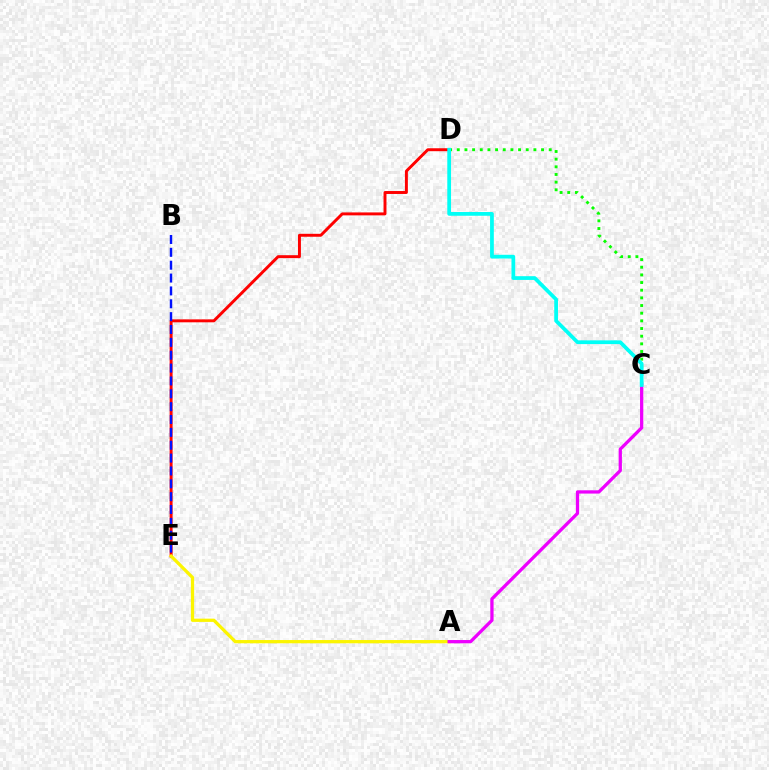{('C', 'D'): [{'color': '#08ff00', 'line_style': 'dotted', 'thickness': 2.08}, {'color': '#00fff6', 'line_style': 'solid', 'thickness': 2.7}], ('D', 'E'): [{'color': '#ff0000', 'line_style': 'solid', 'thickness': 2.12}], ('B', 'E'): [{'color': '#0010ff', 'line_style': 'dashed', 'thickness': 1.75}], ('A', 'E'): [{'color': '#fcf500', 'line_style': 'solid', 'thickness': 2.34}], ('A', 'C'): [{'color': '#ee00ff', 'line_style': 'solid', 'thickness': 2.35}]}